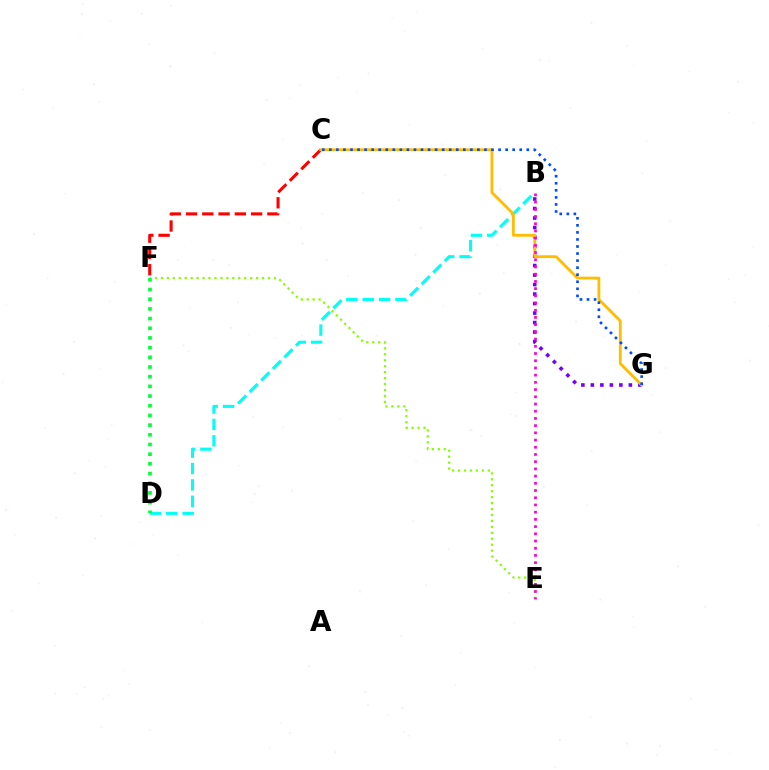{('C', 'F'): [{'color': '#ff0000', 'line_style': 'dashed', 'thickness': 2.21}], ('B', 'D'): [{'color': '#00fff6', 'line_style': 'dashed', 'thickness': 2.22}], ('B', 'G'): [{'color': '#7200ff', 'line_style': 'dotted', 'thickness': 2.58}], ('C', 'G'): [{'color': '#ffbd00', 'line_style': 'solid', 'thickness': 2.03}, {'color': '#004bff', 'line_style': 'dotted', 'thickness': 1.92}], ('E', 'F'): [{'color': '#84ff00', 'line_style': 'dotted', 'thickness': 1.62}], ('B', 'E'): [{'color': '#ff00cf', 'line_style': 'dotted', 'thickness': 1.96}], ('D', 'F'): [{'color': '#00ff39', 'line_style': 'dotted', 'thickness': 2.63}]}